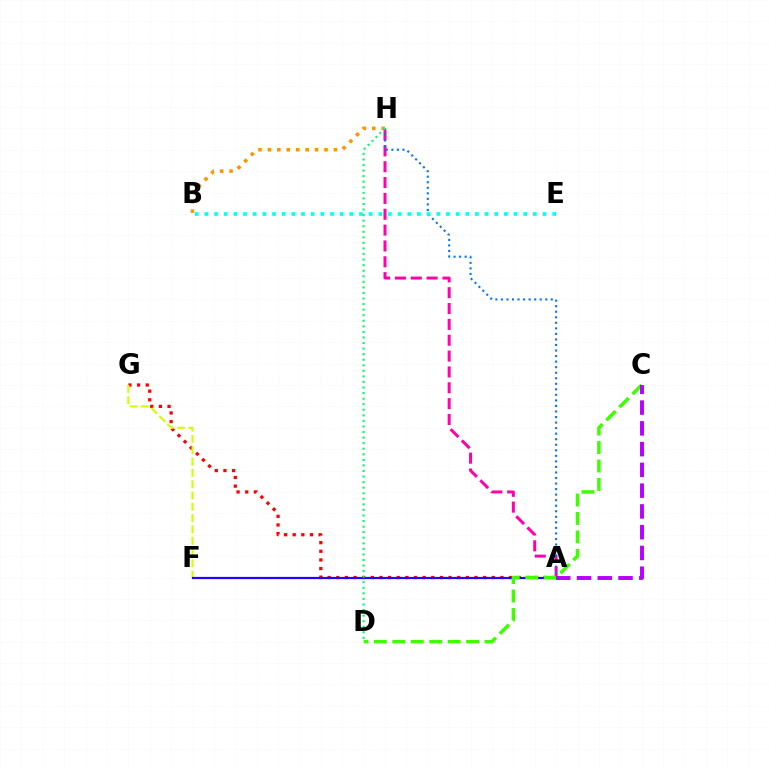{('A', 'G'): [{'color': '#ff0000', 'line_style': 'dotted', 'thickness': 2.35}], ('A', 'H'): [{'color': '#ff00ac', 'line_style': 'dashed', 'thickness': 2.15}, {'color': '#0074ff', 'line_style': 'dotted', 'thickness': 1.51}], ('F', 'G'): [{'color': '#d1ff00', 'line_style': 'dashed', 'thickness': 1.53}], ('A', 'F'): [{'color': '#2500ff', 'line_style': 'solid', 'thickness': 1.6}], ('B', 'H'): [{'color': '#ff9400', 'line_style': 'dotted', 'thickness': 2.56}], ('C', 'D'): [{'color': '#3dff00', 'line_style': 'dashed', 'thickness': 2.51}], ('B', 'E'): [{'color': '#00fff6', 'line_style': 'dotted', 'thickness': 2.62}], ('A', 'C'): [{'color': '#b900ff', 'line_style': 'dashed', 'thickness': 2.82}], ('D', 'H'): [{'color': '#00ff5c', 'line_style': 'dotted', 'thickness': 1.51}]}